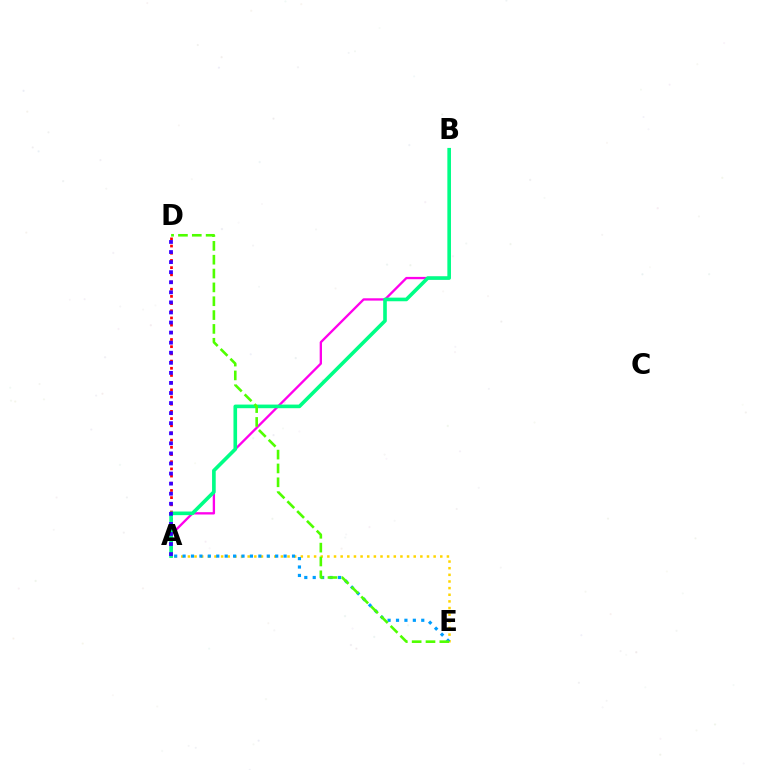{('A', 'E'): [{'color': '#ffd500', 'line_style': 'dotted', 'thickness': 1.8}, {'color': '#009eff', 'line_style': 'dotted', 'thickness': 2.29}], ('A', 'D'): [{'color': '#ff0000', 'line_style': 'dotted', 'thickness': 1.95}, {'color': '#3700ff', 'line_style': 'dotted', 'thickness': 2.74}], ('A', 'B'): [{'color': '#ff00ed', 'line_style': 'solid', 'thickness': 1.67}, {'color': '#00ff86', 'line_style': 'solid', 'thickness': 2.61}], ('D', 'E'): [{'color': '#4fff00', 'line_style': 'dashed', 'thickness': 1.88}]}